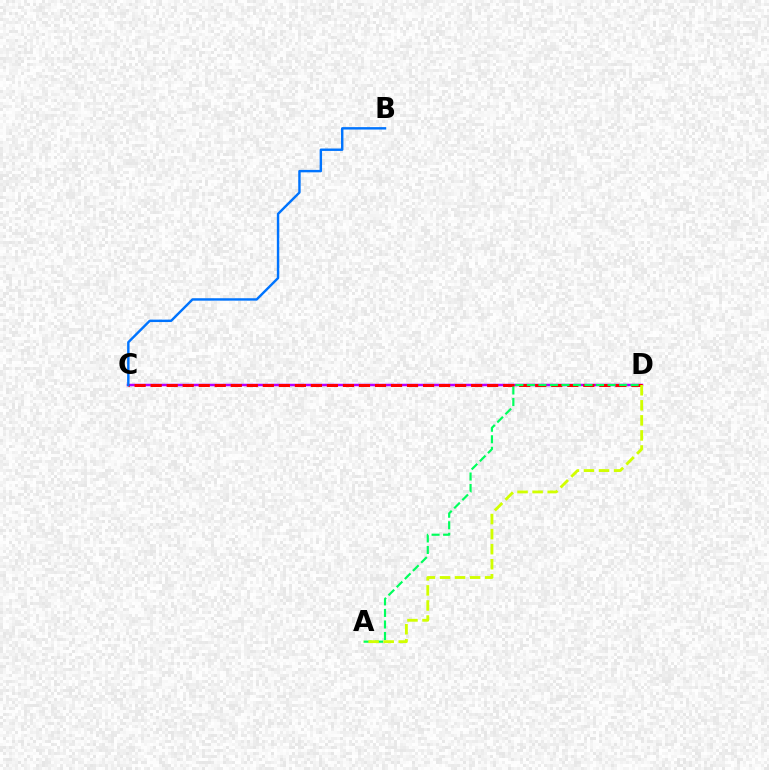{('C', 'D'): [{'color': '#b900ff', 'line_style': 'solid', 'thickness': 1.8}, {'color': '#ff0000', 'line_style': 'dashed', 'thickness': 2.18}], ('A', 'D'): [{'color': '#00ff5c', 'line_style': 'dashed', 'thickness': 1.57}, {'color': '#d1ff00', 'line_style': 'dashed', 'thickness': 2.05}], ('B', 'C'): [{'color': '#0074ff', 'line_style': 'solid', 'thickness': 1.74}]}